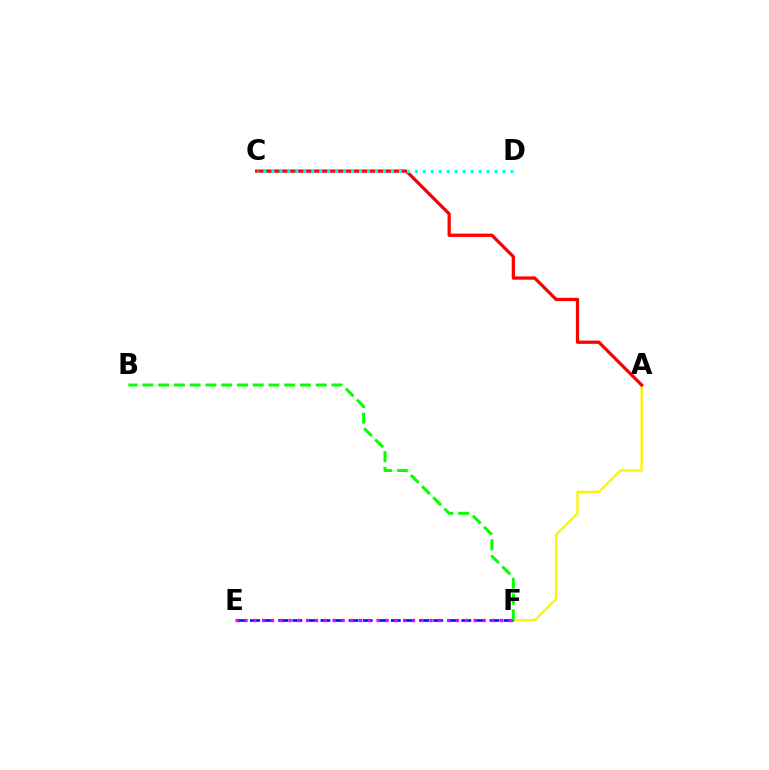{('A', 'F'): [{'color': '#fcf500', 'line_style': 'solid', 'thickness': 1.7}], ('E', 'F'): [{'color': '#0010ff', 'line_style': 'dashed', 'thickness': 1.91}, {'color': '#ee00ff', 'line_style': 'dotted', 'thickness': 2.39}], ('A', 'C'): [{'color': '#ff0000', 'line_style': 'solid', 'thickness': 2.35}], ('C', 'D'): [{'color': '#00fff6', 'line_style': 'dotted', 'thickness': 2.17}], ('B', 'F'): [{'color': '#08ff00', 'line_style': 'dashed', 'thickness': 2.14}]}